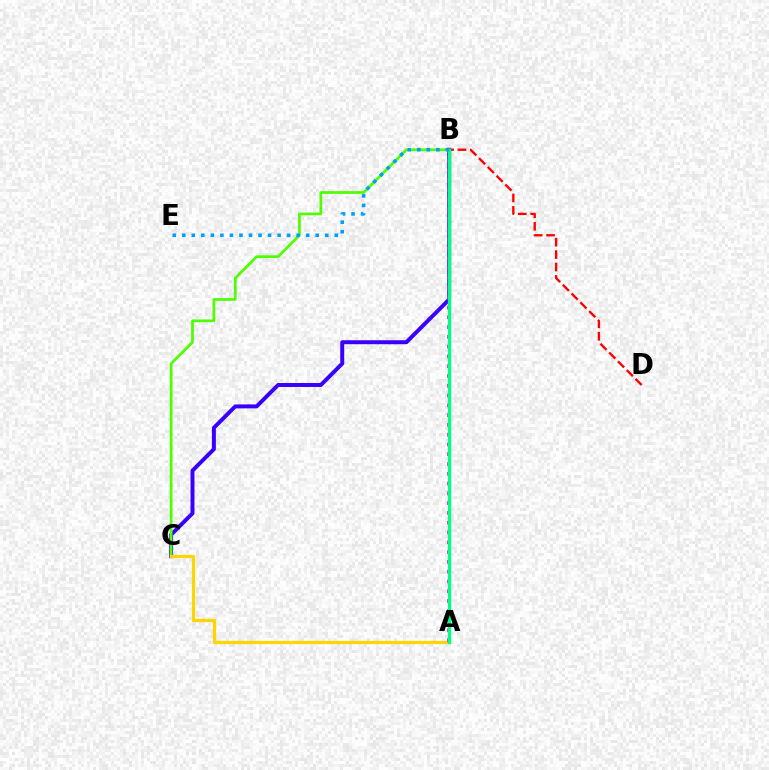{('B', 'C'): [{'color': '#3700ff', 'line_style': 'solid', 'thickness': 2.85}, {'color': '#4fff00', 'line_style': 'solid', 'thickness': 1.96}], ('B', 'D'): [{'color': '#ff0000', 'line_style': 'dashed', 'thickness': 1.69}], ('A', 'C'): [{'color': '#ffd500', 'line_style': 'solid', 'thickness': 2.33}], ('A', 'B'): [{'color': '#ff00ed', 'line_style': 'dotted', 'thickness': 2.66}, {'color': '#00ff86', 'line_style': 'solid', 'thickness': 2.39}], ('B', 'E'): [{'color': '#009eff', 'line_style': 'dotted', 'thickness': 2.59}]}